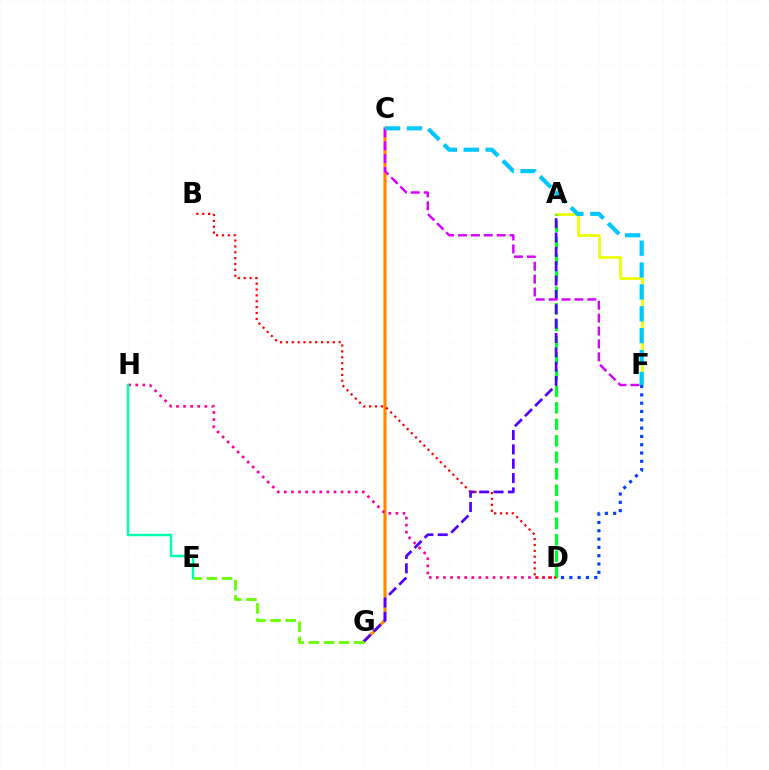{('A', 'F'): [{'color': '#eeff00', 'line_style': 'solid', 'thickness': 1.99}], ('A', 'D'): [{'color': '#00ff27', 'line_style': 'dashed', 'thickness': 2.24}], ('C', 'G'): [{'color': '#ff8800', 'line_style': 'solid', 'thickness': 2.24}], ('D', 'F'): [{'color': '#003fff', 'line_style': 'dotted', 'thickness': 2.26}], ('D', 'H'): [{'color': '#ff00a0', 'line_style': 'dotted', 'thickness': 1.92}], ('B', 'D'): [{'color': '#ff0000', 'line_style': 'dotted', 'thickness': 1.59}], ('A', 'G'): [{'color': '#4f00ff', 'line_style': 'dashed', 'thickness': 1.95}], ('E', 'G'): [{'color': '#66ff00', 'line_style': 'dashed', 'thickness': 2.05}], ('C', 'F'): [{'color': '#d600ff', 'line_style': 'dashed', 'thickness': 1.75}, {'color': '#00c7ff', 'line_style': 'dashed', 'thickness': 2.97}], ('E', 'H'): [{'color': '#00ffaf', 'line_style': 'solid', 'thickness': 1.77}]}